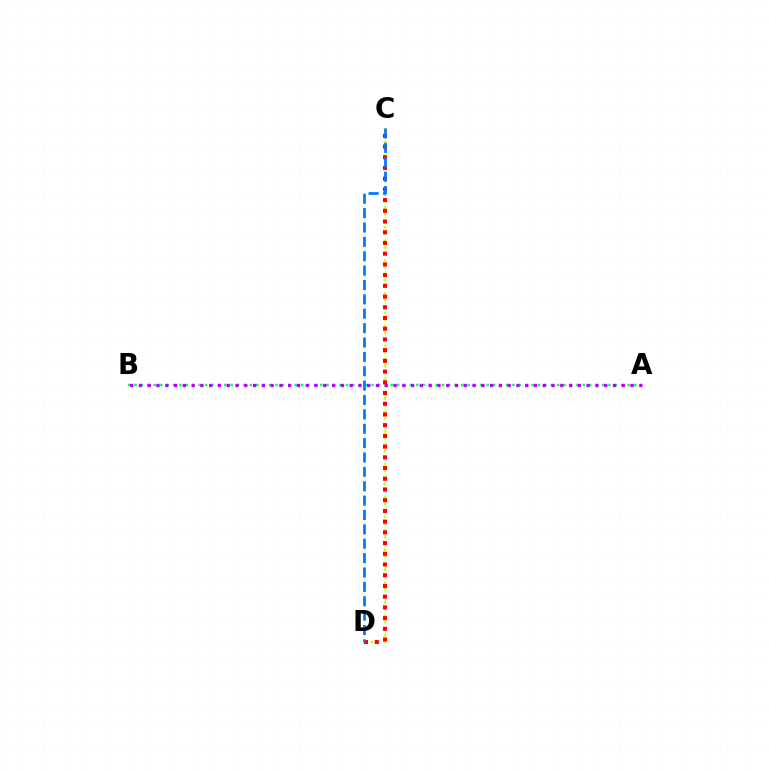{('A', 'B'): [{'color': '#00ff5c', 'line_style': 'dotted', 'thickness': 1.74}, {'color': '#b900ff', 'line_style': 'dotted', 'thickness': 2.39}], ('C', 'D'): [{'color': '#d1ff00', 'line_style': 'dotted', 'thickness': 1.79}, {'color': '#ff0000', 'line_style': 'dotted', 'thickness': 2.91}, {'color': '#0074ff', 'line_style': 'dashed', 'thickness': 1.95}]}